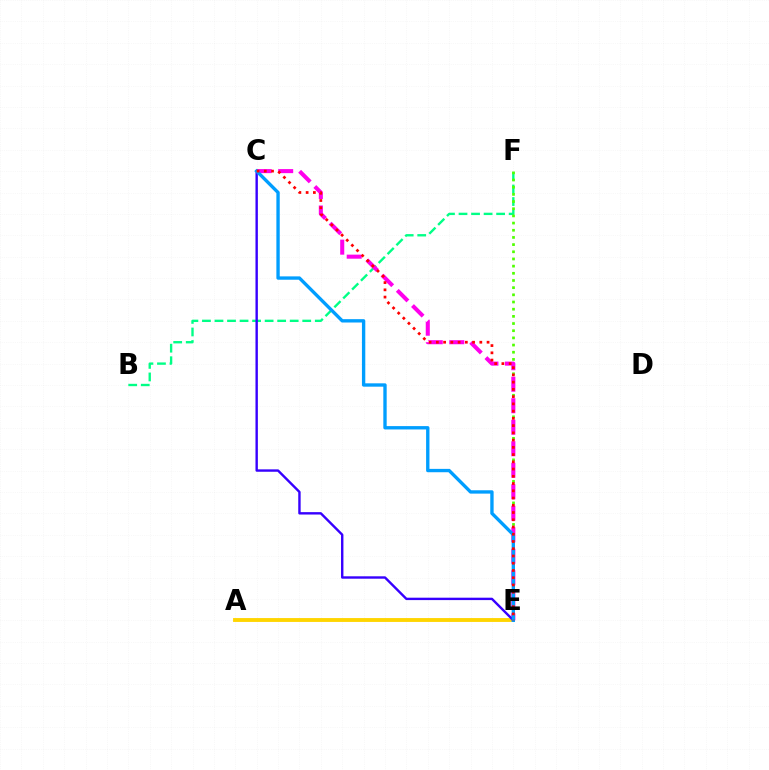{('A', 'E'): [{'color': '#ffd500', 'line_style': 'solid', 'thickness': 2.79}], ('B', 'F'): [{'color': '#00ff86', 'line_style': 'dashed', 'thickness': 1.7}], ('E', 'F'): [{'color': '#4fff00', 'line_style': 'dotted', 'thickness': 1.95}], ('C', 'E'): [{'color': '#ff00ed', 'line_style': 'dashed', 'thickness': 2.92}, {'color': '#3700ff', 'line_style': 'solid', 'thickness': 1.73}, {'color': '#009eff', 'line_style': 'solid', 'thickness': 2.41}, {'color': '#ff0000', 'line_style': 'dotted', 'thickness': 1.97}]}